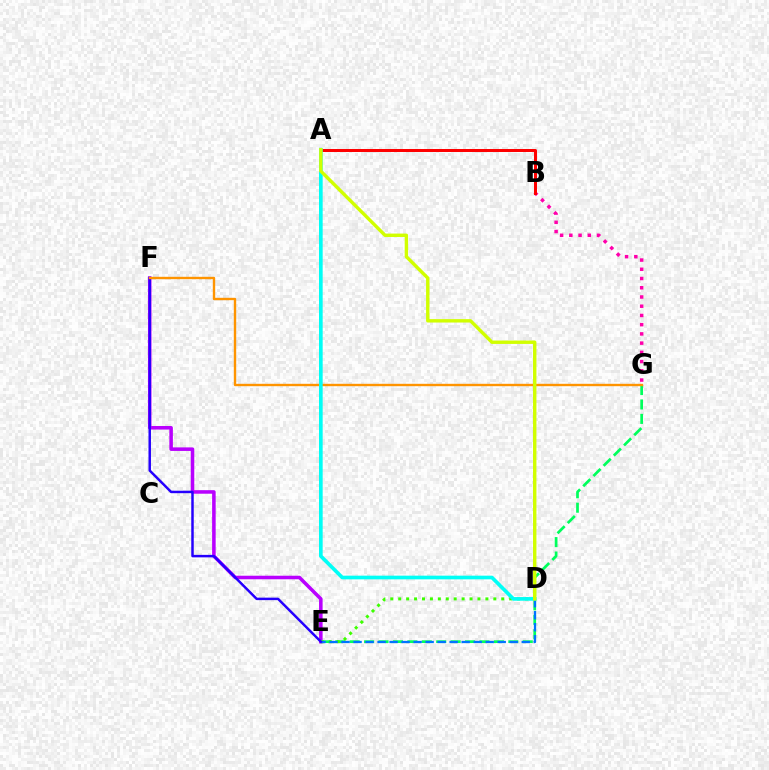{('E', 'G'): [{'color': '#00ff5c', 'line_style': 'dashed', 'thickness': 1.96}], ('E', 'F'): [{'color': '#b900ff', 'line_style': 'solid', 'thickness': 2.55}, {'color': '#2500ff', 'line_style': 'solid', 'thickness': 1.78}], ('D', 'E'): [{'color': '#3dff00', 'line_style': 'dotted', 'thickness': 2.15}, {'color': '#0074ff', 'line_style': 'dashed', 'thickness': 1.63}], ('B', 'G'): [{'color': '#ff00ac', 'line_style': 'dotted', 'thickness': 2.51}], ('A', 'B'): [{'color': '#ff0000', 'line_style': 'solid', 'thickness': 2.16}], ('F', 'G'): [{'color': '#ff9400', 'line_style': 'solid', 'thickness': 1.72}], ('A', 'D'): [{'color': '#00fff6', 'line_style': 'solid', 'thickness': 2.64}, {'color': '#d1ff00', 'line_style': 'solid', 'thickness': 2.45}]}